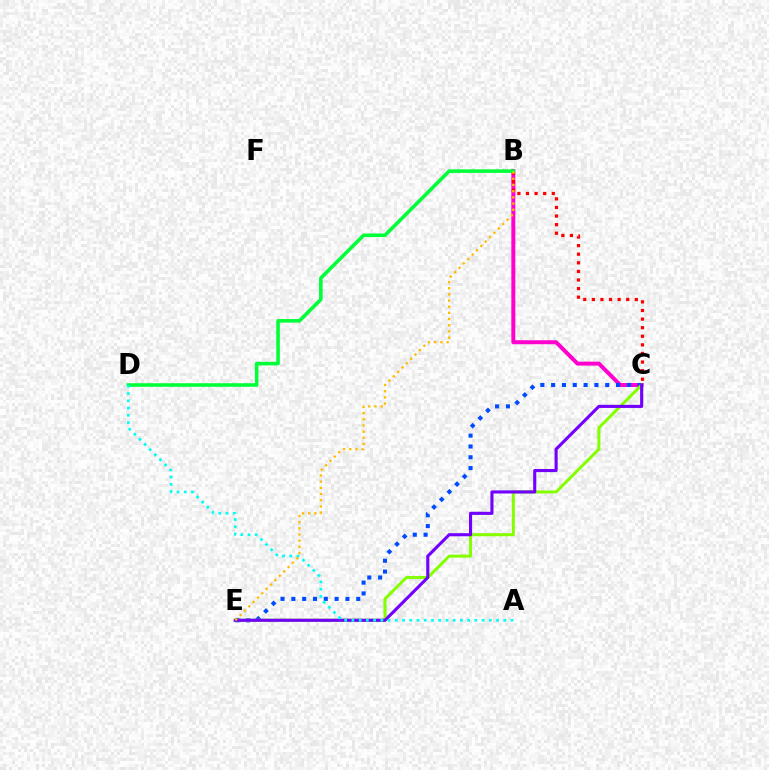{('B', 'C'): [{'color': '#ff00cf', 'line_style': 'solid', 'thickness': 2.87}, {'color': '#ff0000', 'line_style': 'dotted', 'thickness': 2.33}], ('C', 'E'): [{'color': '#004bff', 'line_style': 'dotted', 'thickness': 2.94}, {'color': '#84ff00', 'line_style': 'solid', 'thickness': 2.17}, {'color': '#7200ff', 'line_style': 'solid', 'thickness': 2.24}], ('B', 'D'): [{'color': '#00ff39', 'line_style': 'solid', 'thickness': 2.57}], ('A', 'D'): [{'color': '#00fff6', 'line_style': 'dotted', 'thickness': 1.96}], ('B', 'E'): [{'color': '#ffbd00', 'line_style': 'dotted', 'thickness': 1.68}]}